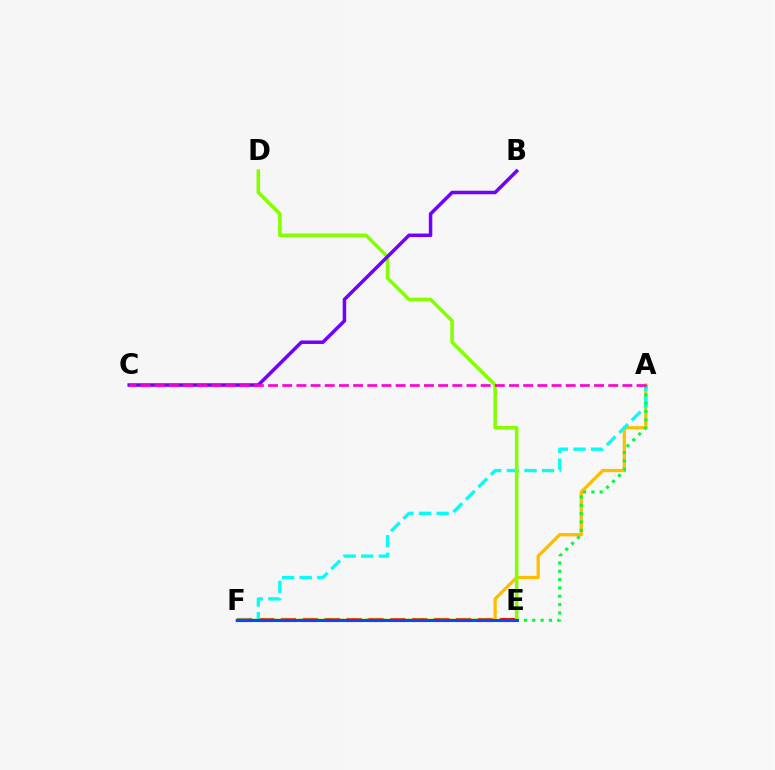{('E', 'F'): [{'color': '#ff0000', 'line_style': 'dashed', 'thickness': 2.97}, {'color': '#004bff', 'line_style': 'solid', 'thickness': 2.18}], ('A', 'F'): [{'color': '#ffbd00', 'line_style': 'solid', 'thickness': 2.36}, {'color': '#00fff6', 'line_style': 'dashed', 'thickness': 2.39}, {'color': '#00ff39', 'line_style': 'dotted', 'thickness': 2.26}], ('D', 'E'): [{'color': '#84ff00', 'line_style': 'solid', 'thickness': 2.55}], ('B', 'C'): [{'color': '#7200ff', 'line_style': 'solid', 'thickness': 2.52}], ('A', 'C'): [{'color': '#ff00cf', 'line_style': 'dashed', 'thickness': 1.93}]}